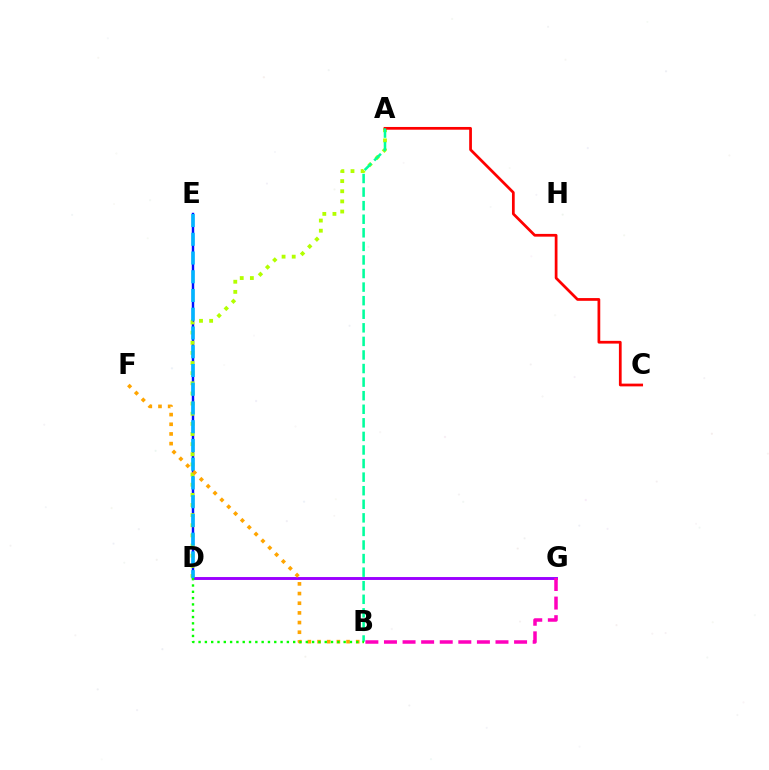{('D', 'G'): [{'color': '#9b00ff', 'line_style': 'solid', 'thickness': 2.1}], ('B', 'G'): [{'color': '#ff00bd', 'line_style': 'dashed', 'thickness': 2.53}], ('D', 'E'): [{'color': '#0010ff', 'line_style': 'solid', 'thickness': 1.76}, {'color': '#00b5ff', 'line_style': 'dashed', 'thickness': 2.55}], ('A', 'D'): [{'color': '#b3ff00', 'line_style': 'dotted', 'thickness': 2.75}], ('A', 'C'): [{'color': '#ff0000', 'line_style': 'solid', 'thickness': 1.97}], ('B', 'F'): [{'color': '#ffa500', 'line_style': 'dotted', 'thickness': 2.63}], ('A', 'B'): [{'color': '#00ff9d', 'line_style': 'dashed', 'thickness': 1.84}], ('B', 'D'): [{'color': '#08ff00', 'line_style': 'dotted', 'thickness': 1.71}]}